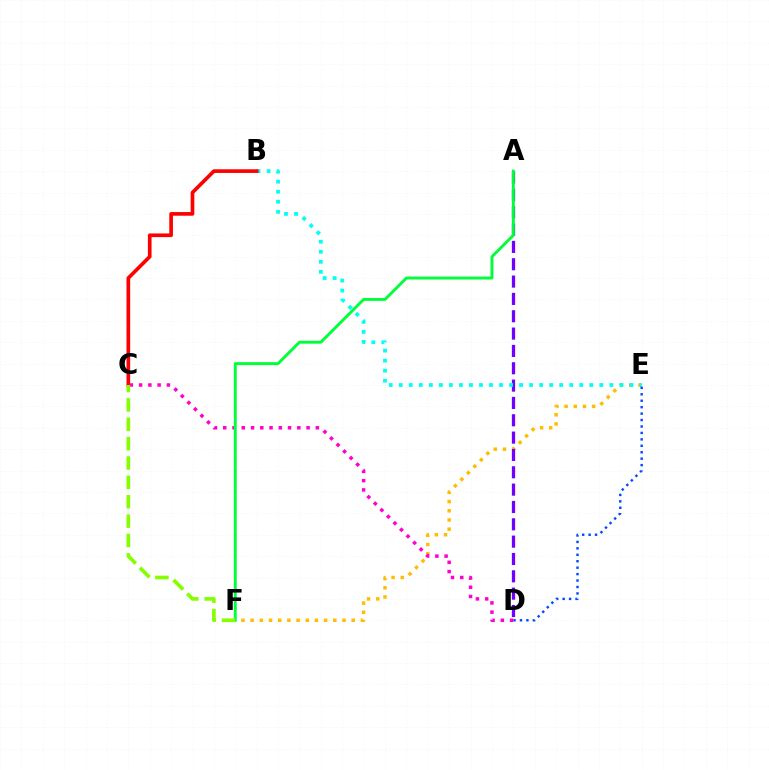{('E', 'F'): [{'color': '#ffbd00', 'line_style': 'dotted', 'thickness': 2.5}], ('A', 'D'): [{'color': '#7200ff', 'line_style': 'dashed', 'thickness': 2.36}], ('B', 'E'): [{'color': '#00fff6', 'line_style': 'dotted', 'thickness': 2.73}], ('D', 'E'): [{'color': '#004bff', 'line_style': 'dotted', 'thickness': 1.75}], ('B', 'C'): [{'color': '#ff0000', 'line_style': 'solid', 'thickness': 2.64}], ('C', 'D'): [{'color': '#ff00cf', 'line_style': 'dotted', 'thickness': 2.52}], ('A', 'F'): [{'color': '#00ff39', 'line_style': 'solid', 'thickness': 2.09}], ('C', 'F'): [{'color': '#84ff00', 'line_style': 'dashed', 'thickness': 2.63}]}